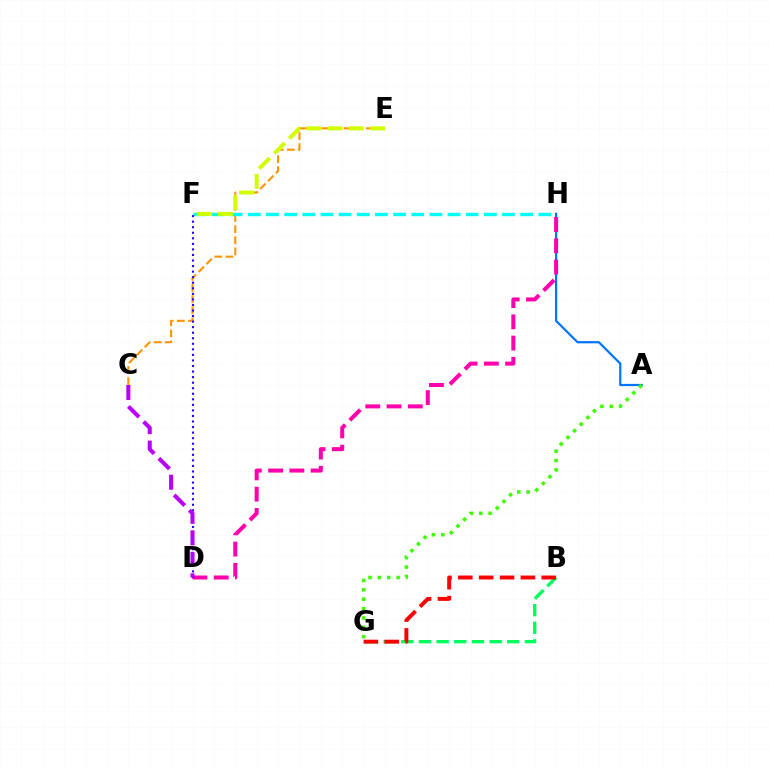{('A', 'H'): [{'color': '#0074ff', 'line_style': 'solid', 'thickness': 1.59}], ('D', 'H'): [{'color': '#ff00ac', 'line_style': 'dashed', 'thickness': 2.89}], ('A', 'G'): [{'color': '#3dff00', 'line_style': 'dotted', 'thickness': 2.55}], ('C', 'E'): [{'color': '#ff9400', 'line_style': 'dashed', 'thickness': 1.51}], ('B', 'G'): [{'color': '#00ff5c', 'line_style': 'dashed', 'thickness': 2.4}, {'color': '#ff0000', 'line_style': 'dashed', 'thickness': 2.83}], ('F', 'H'): [{'color': '#00fff6', 'line_style': 'dashed', 'thickness': 2.47}], ('E', 'F'): [{'color': '#d1ff00', 'line_style': 'dashed', 'thickness': 2.89}], ('D', 'F'): [{'color': '#2500ff', 'line_style': 'dotted', 'thickness': 1.51}], ('C', 'D'): [{'color': '#b900ff', 'line_style': 'dashed', 'thickness': 2.92}]}